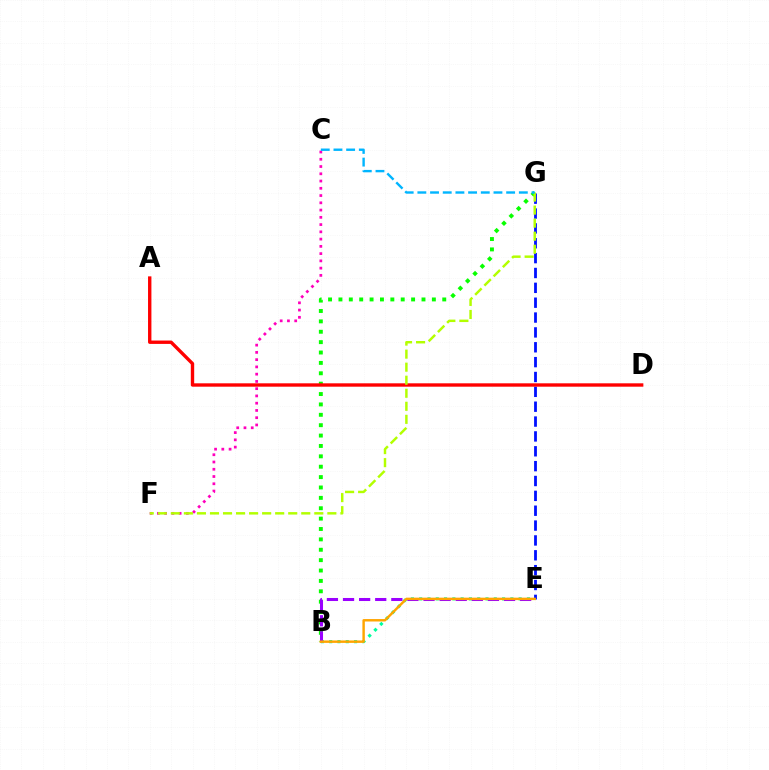{('B', 'G'): [{'color': '#08ff00', 'line_style': 'dotted', 'thickness': 2.82}], ('C', 'F'): [{'color': '#ff00bd', 'line_style': 'dotted', 'thickness': 1.97}], ('E', 'G'): [{'color': '#0010ff', 'line_style': 'dashed', 'thickness': 2.02}], ('B', 'E'): [{'color': '#00ff9d', 'line_style': 'dotted', 'thickness': 2.25}, {'color': '#9b00ff', 'line_style': 'dashed', 'thickness': 2.19}, {'color': '#ffa500', 'line_style': 'solid', 'thickness': 1.75}], ('A', 'D'): [{'color': '#ff0000', 'line_style': 'solid', 'thickness': 2.43}], ('F', 'G'): [{'color': '#b3ff00', 'line_style': 'dashed', 'thickness': 1.77}], ('C', 'G'): [{'color': '#00b5ff', 'line_style': 'dashed', 'thickness': 1.72}]}